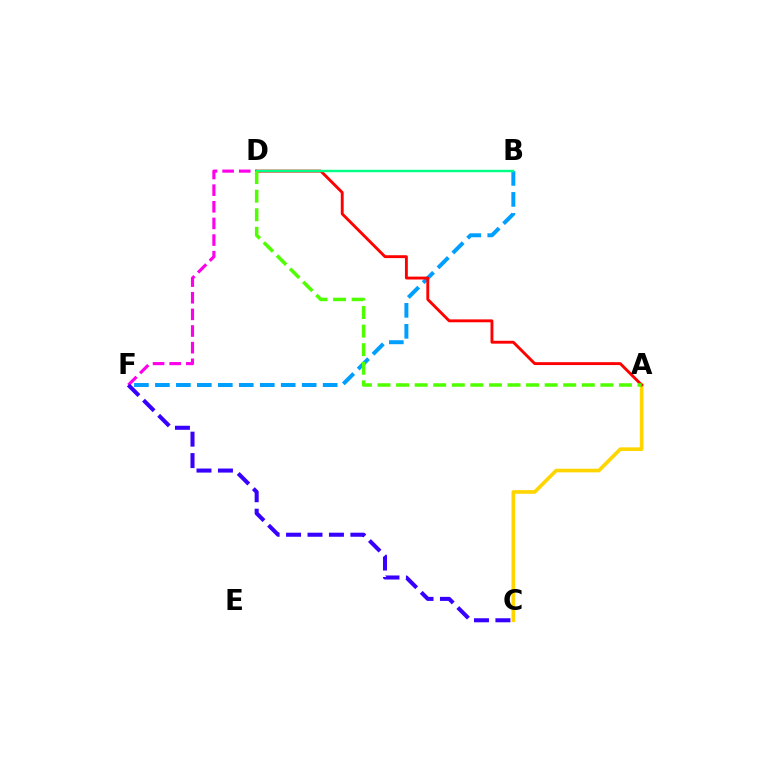{('D', 'F'): [{'color': '#ff00ed', 'line_style': 'dashed', 'thickness': 2.26}], ('B', 'F'): [{'color': '#009eff', 'line_style': 'dashed', 'thickness': 2.85}], ('C', 'F'): [{'color': '#3700ff', 'line_style': 'dashed', 'thickness': 2.91}], ('A', 'C'): [{'color': '#ffd500', 'line_style': 'solid', 'thickness': 2.62}], ('A', 'D'): [{'color': '#ff0000', 'line_style': 'solid', 'thickness': 2.08}, {'color': '#4fff00', 'line_style': 'dashed', 'thickness': 2.52}], ('B', 'D'): [{'color': '#00ff86', 'line_style': 'solid', 'thickness': 1.74}]}